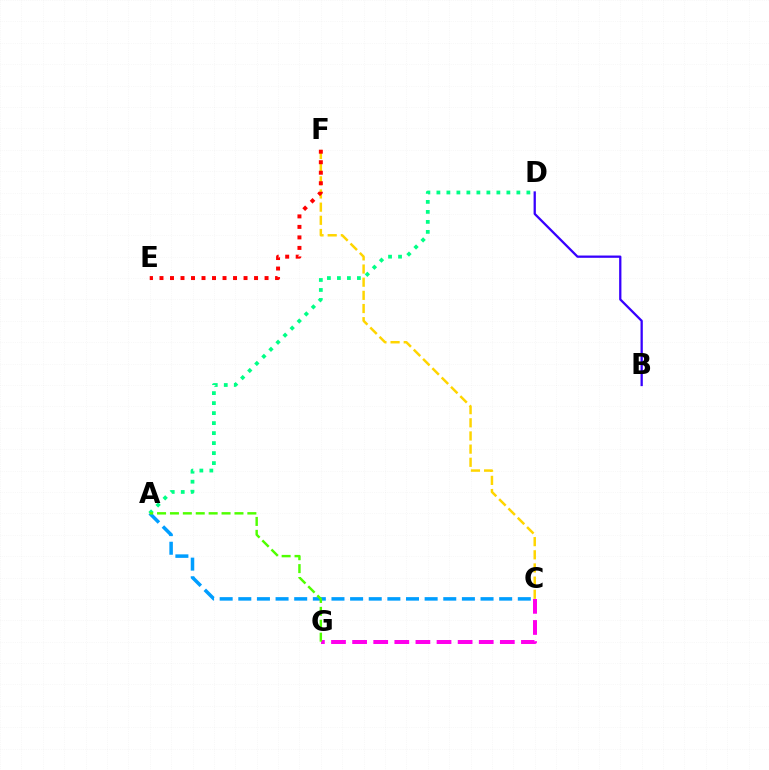{('A', 'D'): [{'color': '#00ff86', 'line_style': 'dotted', 'thickness': 2.72}], ('B', 'D'): [{'color': '#3700ff', 'line_style': 'solid', 'thickness': 1.64}], ('C', 'G'): [{'color': '#ff00ed', 'line_style': 'dashed', 'thickness': 2.87}], ('A', 'C'): [{'color': '#009eff', 'line_style': 'dashed', 'thickness': 2.53}], ('C', 'F'): [{'color': '#ffd500', 'line_style': 'dashed', 'thickness': 1.79}], ('A', 'G'): [{'color': '#4fff00', 'line_style': 'dashed', 'thickness': 1.75}], ('E', 'F'): [{'color': '#ff0000', 'line_style': 'dotted', 'thickness': 2.85}]}